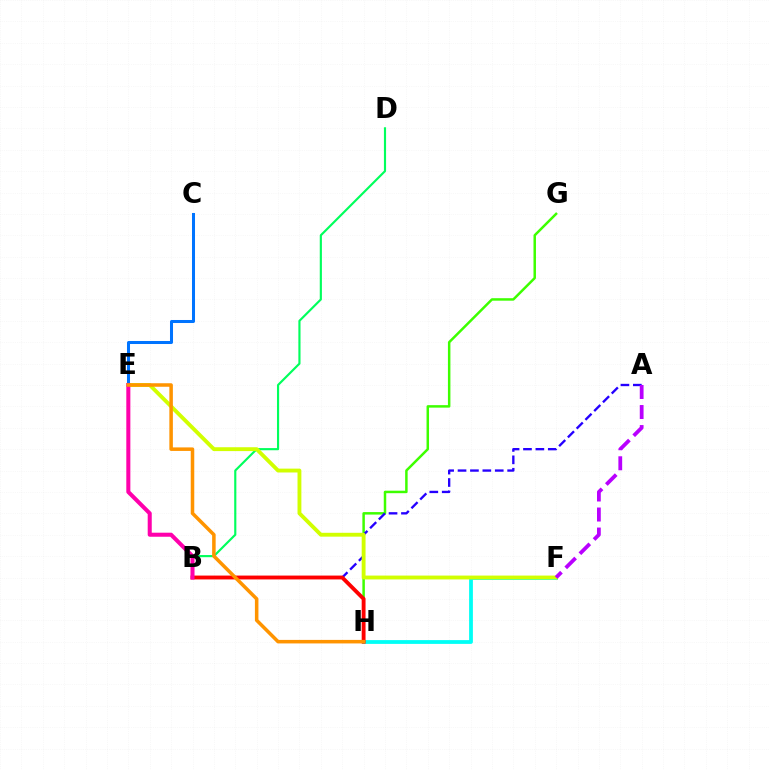{('F', 'H'): [{'color': '#00fff6', 'line_style': 'solid', 'thickness': 2.72}], ('C', 'E'): [{'color': '#0074ff', 'line_style': 'solid', 'thickness': 2.18}], ('G', 'H'): [{'color': '#3dff00', 'line_style': 'solid', 'thickness': 1.79}], ('A', 'B'): [{'color': '#2500ff', 'line_style': 'dashed', 'thickness': 1.69}], ('B', 'H'): [{'color': '#ff0000', 'line_style': 'solid', 'thickness': 2.78}], ('B', 'D'): [{'color': '#00ff5c', 'line_style': 'solid', 'thickness': 1.55}], ('E', 'F'): [{'color': '#d1ff00', 'line_style': 'solid', 'thickness': 2.78}], ('B', 'E'): [{'color': '#ff00ac', 'line_style': 'solid', 'thickness': 2.91}], ('E', 'H'): [{'color': '#ff9400', 'line_style': 'solid', 'thickness': 2.54}], ('A', 'F'): [{'color': '#b900ff', 'line_style': 'dashed', 'thickness': 2.72}]}